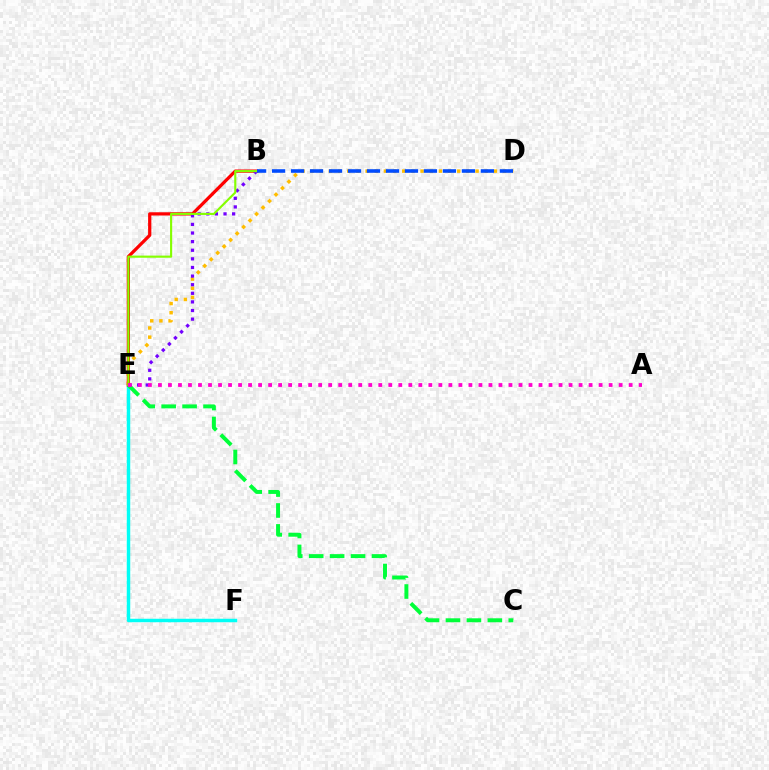{('E', 'F'): [{'color': '#00fff6', 'line_style': 'solid', 'thickness': 2.5}], ('D', 'E'): [{'color': '#ffbd00', 'line_style': 'dotted', 'thickness': 2.49}], ('B', 'E'): [{'color': '#ff0000', 'line_style': 'solid', 'thickness': 2.33}, {'color': '#7200ff', 'line_style': 'dotted', 'thickness': 2.34}, {'color': '#84ff00', 'line_style': 'solid', 'thickness': 1.54}], ('C', 'E'): [{'color': '#00ff39', 'line_style': 'dashed', 'thickness': 2.84}], ('A', 'E'): [{'color': '#ff00cf', 'line_style': 'dotted', 'thickness': 2.72}], ('B', 'D'): [{'color': '#004bff', 'line_style': 'dashed', 'thickness': 2.58}]}